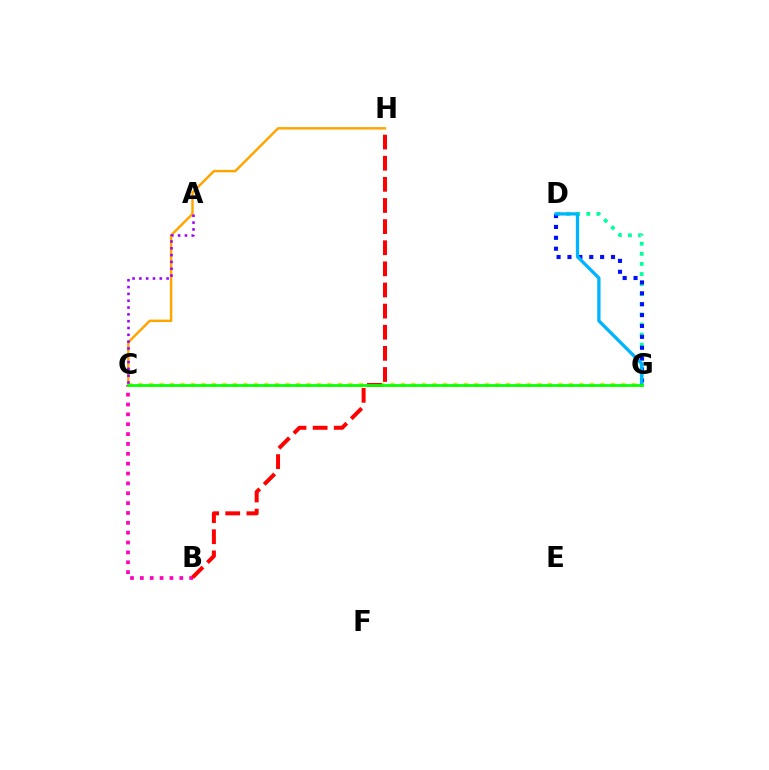{('B', 'C'): [{'color': '#ff00bd', 'line_style': 'dotted', 'thickness': 2.68}], ('D', 'G'): [{'color': '#00ff9d', 'line_style': 'dotted', 'thickness': 2.74}, {'color': '#0010ff', 'line_style': 'dotted', 'thickness': 2.96}, {'color': '#00b5ff', 'line_style': 'solid', 'thickness': 2.38}], ('C', 'H'): [{'color': '#ffa500', 'line_style': 'solid', 'thickness': 1.77}], ('C', 'G'): [{'color': '#b3ff00', 'line_style': 'dotted', 'thickness': 2.85}, {'color': '#08ff00', 'line_style': 'solid', 'thickness': 1.98}], ('A', 'C'): [{'color': '#9b00ff', 'line_style': 'dotted', 'thickness': 1.85}], ('B', 'H'): [{'color': '#ff0000', 'line_style': 'dashed', 'thickness': 2.87}]}